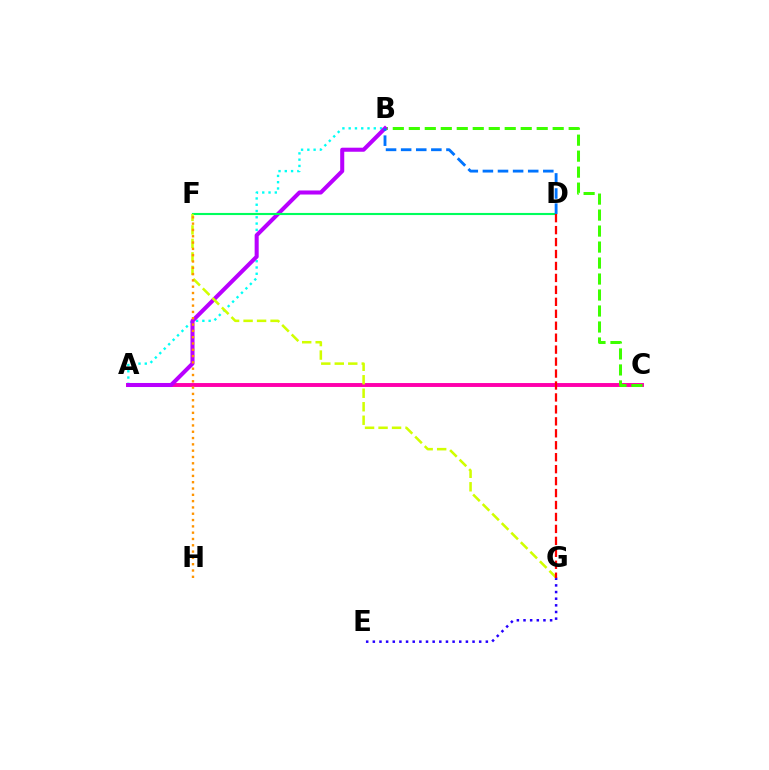{('A', 'C'): [{'color': '#ff00ac', 'line_style': 'solid', 'thickness': 2.82}], ('E', 'G'): [{'color': '#2500ff', 'line_style': 'dotted', 'thickness': 1.81}], ('A', 'B'): [{'color': '#00fff6', 'line_style': 'dotted', 'thickness': 1.71}, {'color': '#b900ff', 'line_style': 'solid', 'thickness': 2.92}], ('B', 'C'): [{'color': '#3dff00', 'line_style': 'dashed', 'thickness': 2.17}], ('D', 'F'): [{'color': '#00ff5c', 'line_style': 'solid', 'thickness': 1.52}], ('B', 'D'): [{'color': '#0074ff', 'line_style': 'dashed', 'thickness': 2.05}], ('F', 'G'): [{'color': '#d1ff00', 'line_style': 'dashed', 'thickness': 1.83}], ('D', 'G'): [{'color': '#ff0000', 'line_style': 'dashed', 'thickness': 1.62}], ('F', 'H'): [{'color': '#ff9400', 'line_style': 'dotted', 'thickness': 1.71}]}